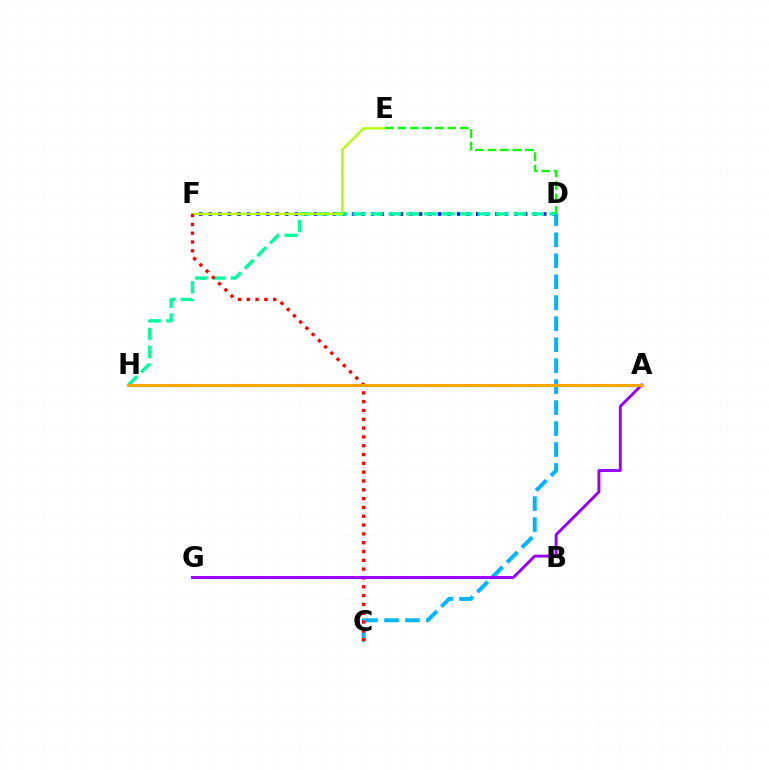{('A', 'H'): [{'color': '#ff00bd', 'line_style': 'dashed', 'thickness': 2.18}, {'color': '#ffa500', 'line_style': 'solid', 'thickness': 2.2}], ('D', 'F'): [{'color': '#0010ff', 'line_style': 'dotted', 'thickness': 2.6}], ('D', 'H'): [{'color': '#00ff9d', 'line_style': 'dashed', 'thickness': 2.43}], ('C', 'D'): [{'color': '#00b5ff', 'line_style': 'dashed', 'thickness': 2.85}], ('E', 'F'): [{'color': '#b3ff00', 'line_style': 'solid', 'thickness': 1.64}], ('C', 'F'): [{'color': '#ff0000', 'line_style': 'dotted', 'thickness': 2.39}], ('D', 'E'): [{'color': '#08ff00', 'line_style': 'dashed', 'thickness': 1.69}], ('A', 'G'): [{'color': '#9b00ff', 'line_style': 'solid', 'thickness': 2.12}]}